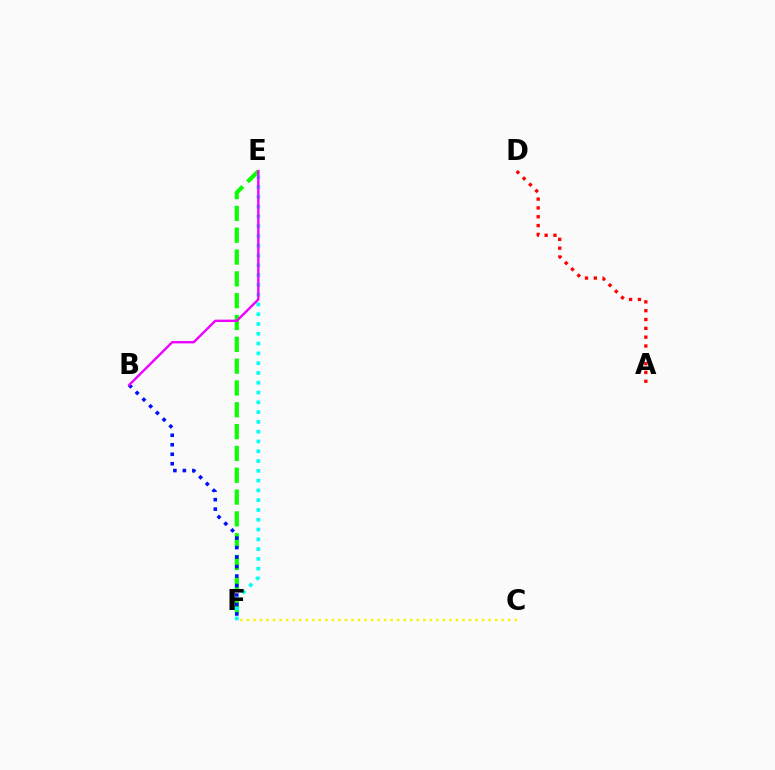{('E', 'F'): [{'color': '#08ff00', 'line_style': 'dashed', 'thickness': 2.96}, {'color': '#00fff6', 'line_style': 'dotted', 'thickness': 2.66}], ('C', 'F'): [{'color': '#fcf500', 'line_style': 'dotted', 'thickness': 1.77}], ('B', 'F'): [{'color': '#0010ff', 'line_style': 'dotted', 'thickness': 2.58}], ('A', 'D'): [{'color': '#ff0000', 'line_style': 'dotted', 'thickness': 2.4}], ('B', 'E'): [{'color': '#ee00ff', 'line_style': 'solid', 'thickness': 1.71}]}